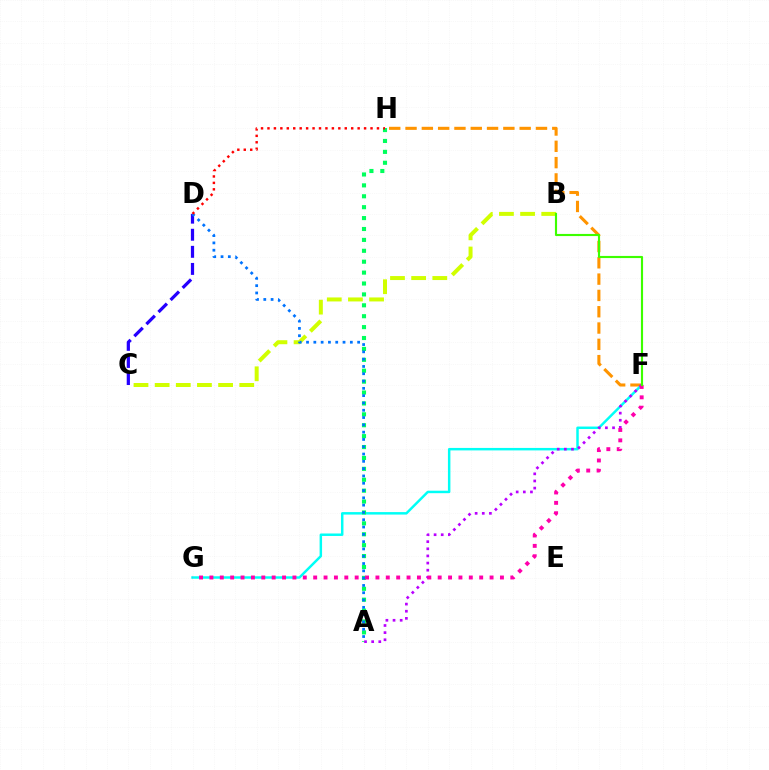{('B', 'C'): [{'color': '#d1ff00', 'line_style': 'dashed', 'thickness': 2.87}], ('F', 'H'): [{'color': '#ff9400', 'line_style': 'dashed', 'thickness': 2.22}], ('F', 'G'): [{'color': '#00fff6', 'line_style': 'solid', 'thickness': 1.78}, {'color': '#ff00ac', 'line_style': 'dotted', 'thickness': 2.82}], ('A', 'H'): [{'color': '#00ff5c', 'line_style': 'dotted', 'thickness': 2.96}], ('A', 'F'): [{'color': '#b900ff', 'line_style': 'dotted', 'thickness': 1.94}], ('B', 'F'): [{'color': '#3dff00', 'line_style': 'solid', 'thickness': 1.54}], ('C', 'D'): [{'color': '#2500ff', 'line_style': 'dashed', 'thickness': 2.32}], ('A', 'D'): [{'color': '#0074ff', 'line_style': 'dotted', 'thickness': 1.98}], ('D', 'H'): [{'color': '#ff0000', 'line_style': 'dotted', 'thickness': 1.75}]}